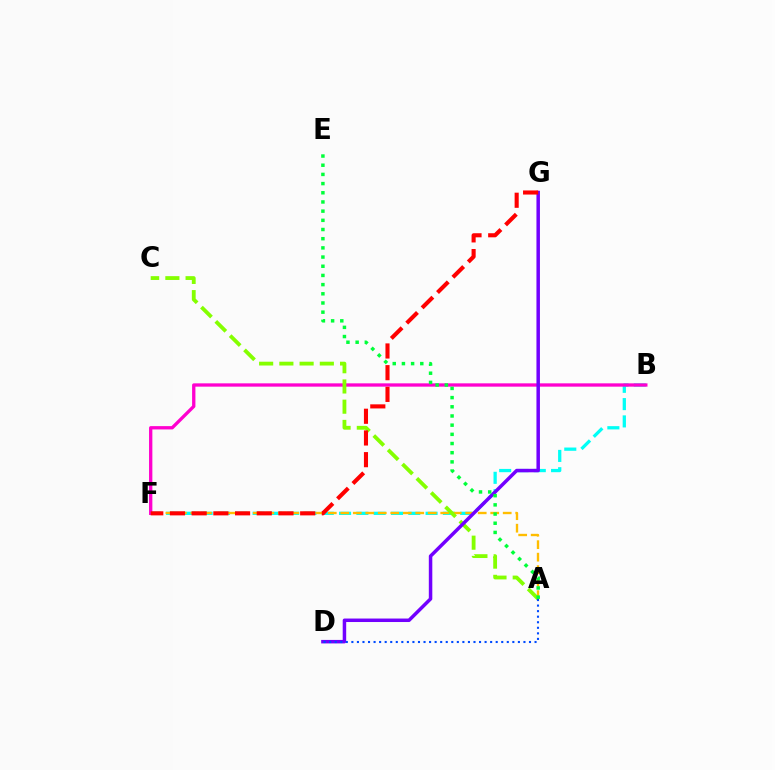{('B', 'F'): [{'color': '#00fff6', 'line_style': 'dashed', 'thickness': 2.35}, {'color': '#ff00cf', 'line_style': 'solid', 'thickness': 2.38}], ('A', 'F'): [{'color': '#ffbd00', 'line_style': 'dashed', 'thickness': 1.7}], ('A', 'C'): [{'color': '#84ff00', 'line_style': 'dashed', 'thickness': 2.75}], ('D', 'G'): [{'color': '#7200ff', 'line_style': 'solid', 'thickness': 2.51}], ('A', 'D'): [{'color': '#004bff', 'line_style': 'dotted', 'thickness': 1.51}], ('A', 'E'): [{'color': '#00ff39', 'line_style': 'dotted', 'thickness': 2.5}], ('F', 'G'): [{'color': '#ff0000', 'line_style': 'dashed', 'thickness': 2.95}]}